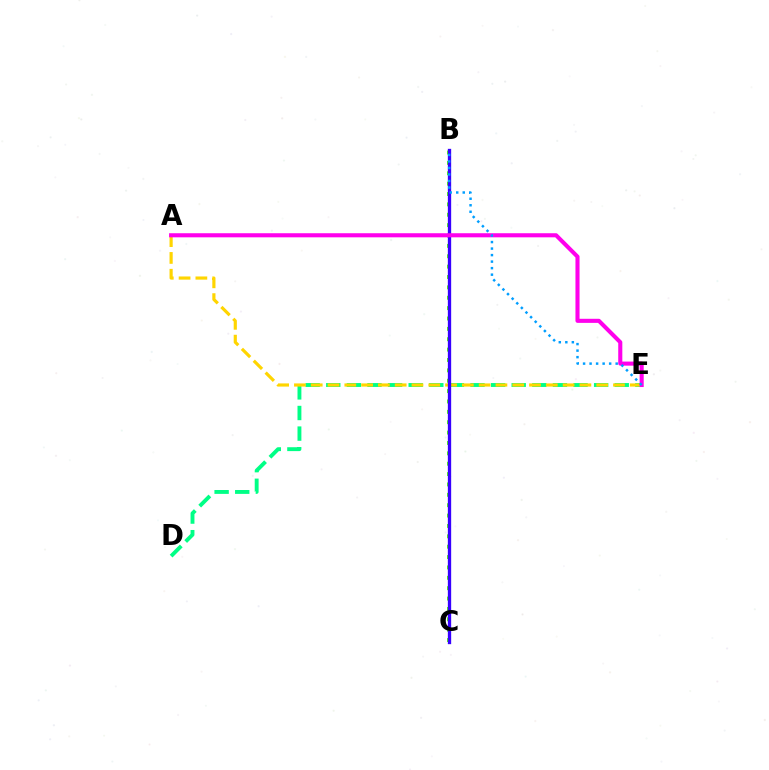{('D', 'E'): [{'color': '#00ff86', 'line_style': 'dashed', 'thickness': 2.8}], ('B', 'C'): [{'color': '#ff0000', 'line_style': 'dashed', 'thickness': 1.95}, {'color': '#4fff00', 'line_style': 'dotted', 'thickness': 2.82}, {'color': '#3700ff', 'line_style': 'solid', 'thickness': 2.39}], ('A', 'E'): [{'color': '#ffd500', 'line_style': 'dashed', 'thickness': 2.28}, {'color': '#ff00ed', 'line_style': 'solid', 'thickness': 2.94}], ('B', 'E'): [{'color': '#009eff', 'line_style': 'dotted', 'thickness': 1.77}]}